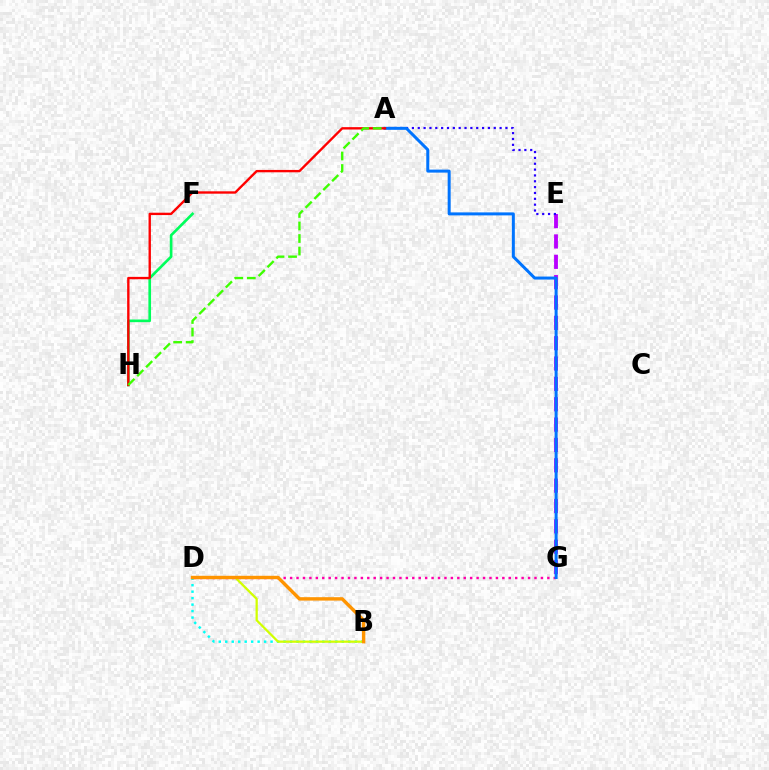{('B', 'D'): [{'color': '#00fff6', 'line_style': 'dotted', 'thickness': 1.76}, {'color': '#d1ff00', 'line_style': 'solid', 'thickness': 1.62}, {'color': '#ff9400', 'line_style': 'solid', 'thickness': 2.46}], ('E', 'G'): [{'color': '#b900ff', 'line_style': 'dashed', 'thickness': 2.76}], ('F', 'H'): [{'color': '#00ff5c', 'line_style': 'solid', 'thickness': 1.92}], ('D', 'G'): [{'color': '#ff00ac', 'line_style': 'dotted', 'thickness': 1.75}], ('A', 'E'): [{'color': '#2500ff', 'line_style': 'dotted', 'thickness': 1.59}], ('A', 'G'): [{'color': '#0074ff', 'line_style': 'solid', 'thickness': 2.16}], ('A', 'H'): [{'color': '#ff0000', 'line_style': 'solid', 'thickness': 1.7}, {'color': '#3dff00', 'line_style': 'dashed', 'thickness': 1.7}]}